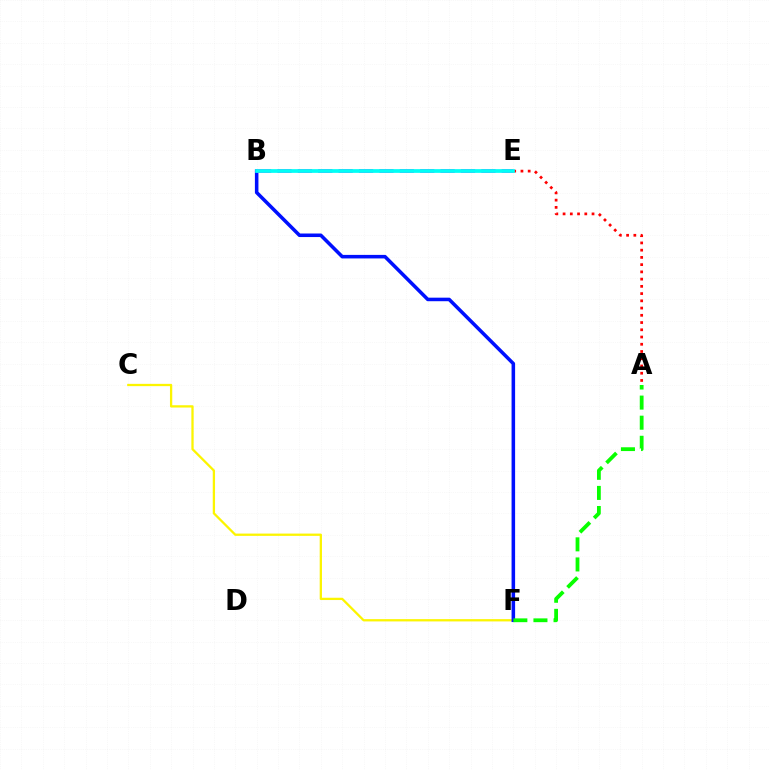{('C', 'F'): [{'color': '#fcf500', 'line_style': 'solid', 'thickness': 1.64}], ('B', 'F'): [{'color': '#0010ff', 'line_style': 'solid', 'thickness': 2.55}], ('B', 'E'): [{'color': '#ee00ff', 'line_style': 'dashed', 'thickness': 2.77}, {'color': '#00fff6', 'line_style': 'solid', 'thickness': 2.69}], ('A', 'E'): [{'color': '#ff0000', 'line_style': 'dotted', 'thickness': 1.97}], ('A', 'F'): [{'color': '#08ff00', 'line_style': 'dashed', 'thickness': 2.73}]}